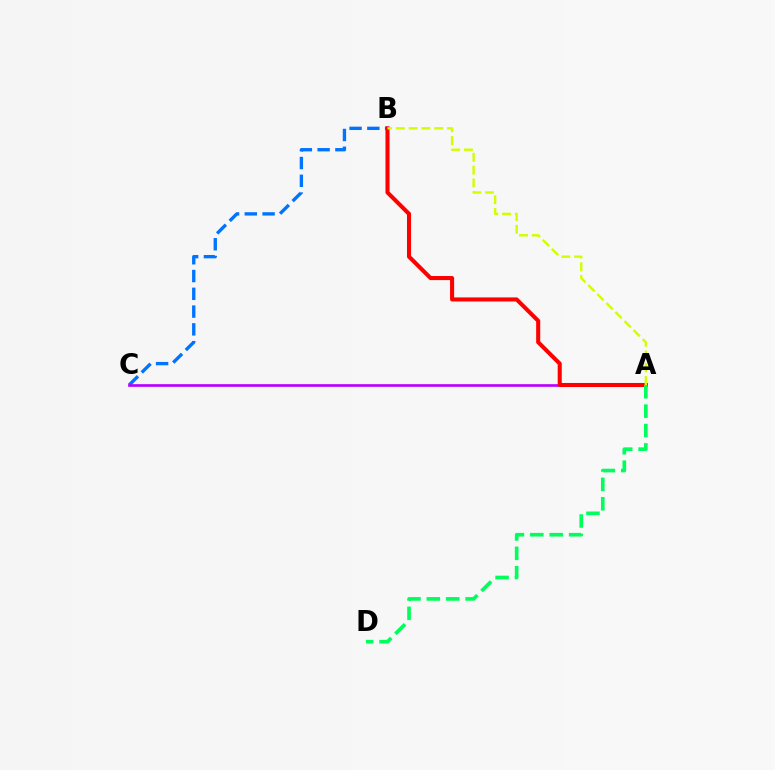{('B', 'C'): [{'color': '#0074ff', 'line_style': 'dashed', 'thickness': 2.41}], ('A', 'C'): [{'color': '#b900ff', 'line_style': 'solid', 'thickness': 1.92}], ('A', 'B'): [{'color': '#ff0000', 'line_style': 'solid', 'thickness': 2.93}, {'color': '#d1ff00', 'line_style': 'dashed', 'thickness': 1.74}], ('A', 'D'): [{'color': '#00ff5c', 'line_style': 'dashed', 'thickness': 2.63}]}